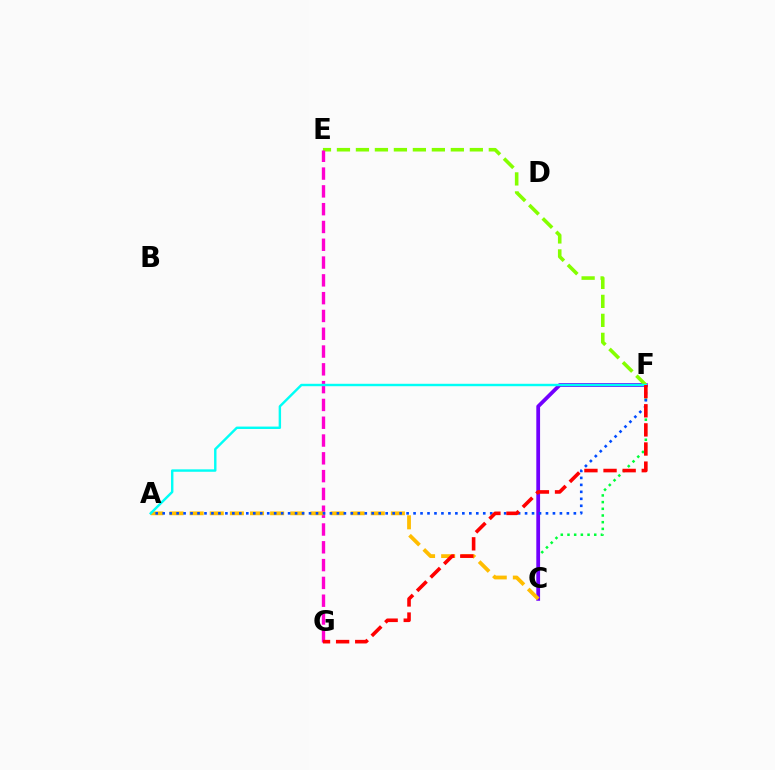{('C', 'F'): [{'color': '#00ff39', 'line_style': 'dotted', 'thickness': 1.82}, {'color': '#7200ff', 'line_style': 'solid', 'thickness': 2.71}], ('E', 'F'): [{'color': '#84ff00', 'line_style': 'dashed', 'thickness': 2.58}], ('E', 'G'): [{'color': '#ff00cf', 'line_style': 'dashed', 'thickness': 2.42}], ('A', 'C'): [{'color': '#ffbd00', 'line_style': 'dashed', 'thickness': 2.73}], ('A', 'F'): [{'color': '#004bff', 'line_style': 'dotted', 'thickness': 1.89}, {'color': '#00fff6', 'line_style': 'solid', 'thickness': 1.74}], ('F', 'G'): [{'color': '#ff0000', 'line_style': 'dashed', 'thickness': 2.6}]}